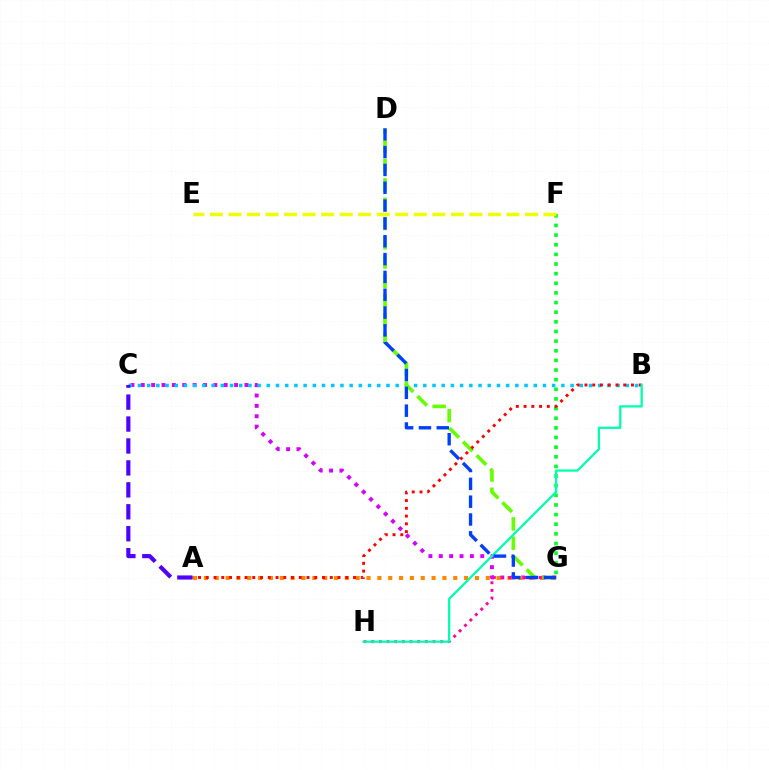{('C', 'G'): [{'color': '#d600ff', 'line_style': 'dotted', 'thickness': 2.82}], ('A', 'G'): [{'color': '#ff8800', 'line_style': 'dotted', 'thickness': 2.95}], ('B', 'C'): [{'color': '#00c7ff', 'line_style': 'dotted', 'thickness': 2.5}], ('D', 'G'): [{'color': '#66ff00', 'line_style': 'dashed', 'thickness': 2.62}, {'color': '#003fff', 'line_style': 'dashed', 'thickness': 2.42}], ('G', 'H'): [{'color': '#ff00a0', 'line_style': 'dotted', 'thickness': 2.08}], ('F', 'G'): [{'color': '#00ff27', 'line_style': 'dotted', 'thickness': 2.62}], ('A', 'B'): [{'color': '#ff0000', 'line_style': 'dotted', 'thickness': 2.11}], ('A', 'C'): [{'color': '#4f00ff', 'line_style': 'dashed', 'thickness': 2.98}], ('B', 'H'): [{'color': '#00ffaf', 'line_style': 'solid', 'thickness': 1.64}], ('E', 'F'): [{'color': '#eeff00', 'line_style': 'dashed', 'thickness': 2.52}]}